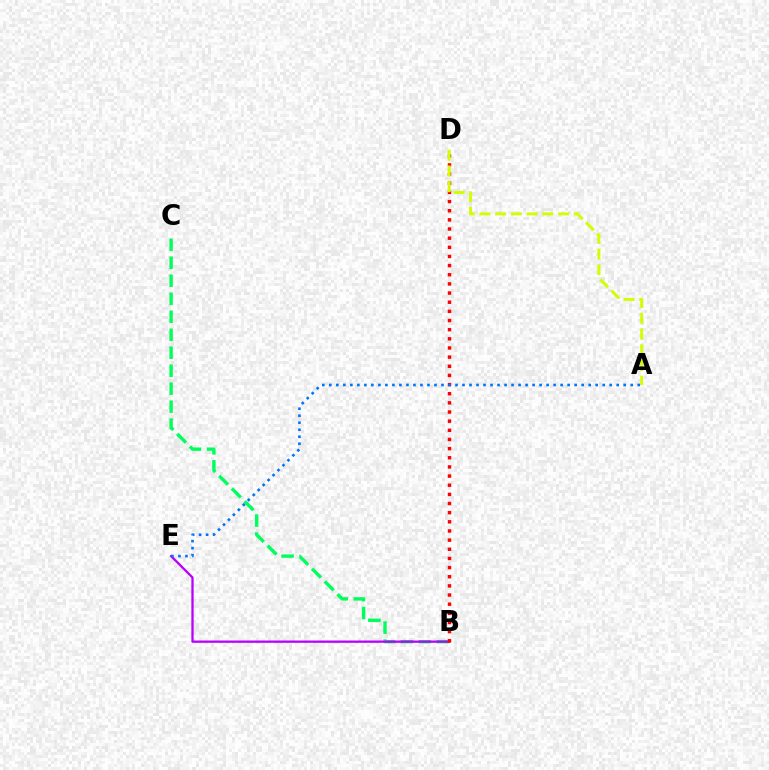{('B', 'C'): [{'color': '#00ff5c', 'line_style': 'dashed', 'thickness': 2.44}], ('B', 'E'): [{'color': '#b900ff', 'line_style': 'solid', 'thickness': 1.65}], ('B', 'D'): [{'color': '#ff0000', 'line_style': 'dotted', 'thickness': 2.49}], ('A', 'D'): [{'color': '#d1ff00', 'line_style': 'dashed', 'thickness': 2.14}], ('A', 'E'): [{'color': '#0074ff', 'line_style': 'dotted', 'thickness': 1.9}]}